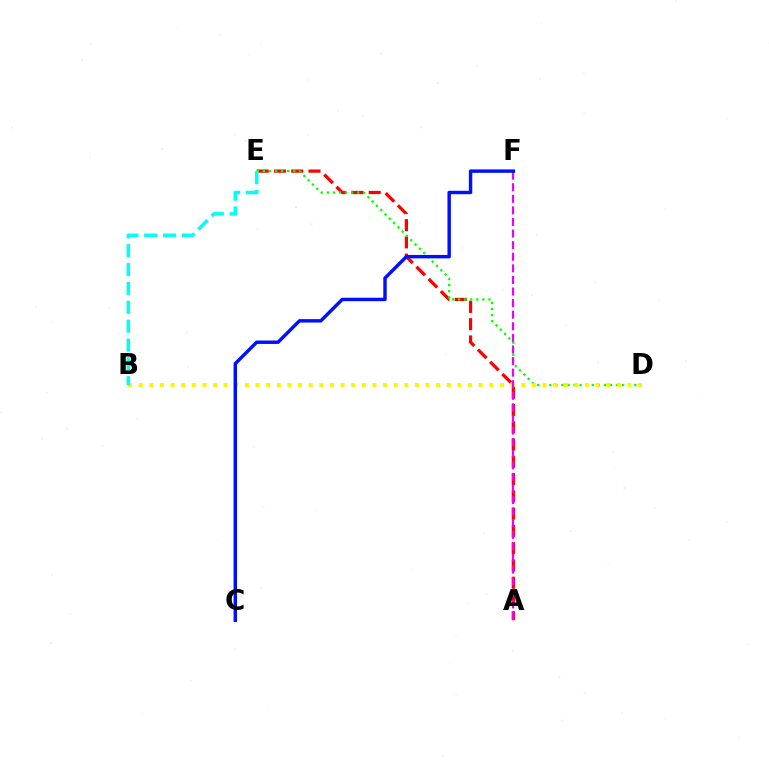{('A', 'E'): [{'color': '#ff0000', 'line_style': 'dashed', 'thickness': 2.35}], ('D', 'E'): [{'color': '#08ff00', 'line_style': 'dotted', 'thickness': 1.65}], ('B', 'D'): [{'color': '#fcf500', 'line_style': 'dotted', 'thickness': 2.89}], ('A', 'F'): [{'color': '#ee00ff', 'line_style': 'dashed', 'thickness': 1.57}], ('B', 'E'): [{'color': '#00fff6', 'line_style': 'dashed', 'thickness': 2.56}], ('C', 'F'): [{'color': '#0010ff', 'line_style': 'solid', 'thickness': 2.47}]}